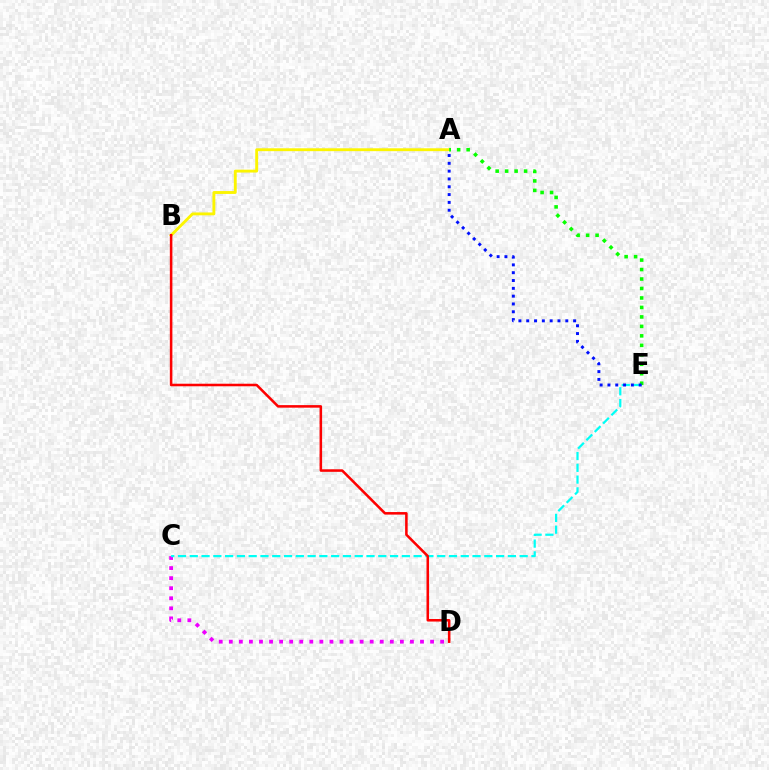{('A', 'B'): [{'color': '#fcf500', 'line_style': 'solid', 'thickness': 2.07}], ('C', 'D'): [{'color': '#ee00ff', 'line_style': 'dotted', 'thickness': 2.73}], ('C', 'E'): [{'color': '#00fff6', 'line_style': 'dashed', 'thickness': 1.6}], ('B', 'D'): [{'color': '#ff0000', 'line_style': 'solid', 'thickness': 1.83}], ('A', 'E'): [{'color': '#08ff00', 'line_style': 'dotted', 'thickness': 2.57}, {'color': '#0010ff', 'line_style': 'dotted', 'thickness': 2.12}]}